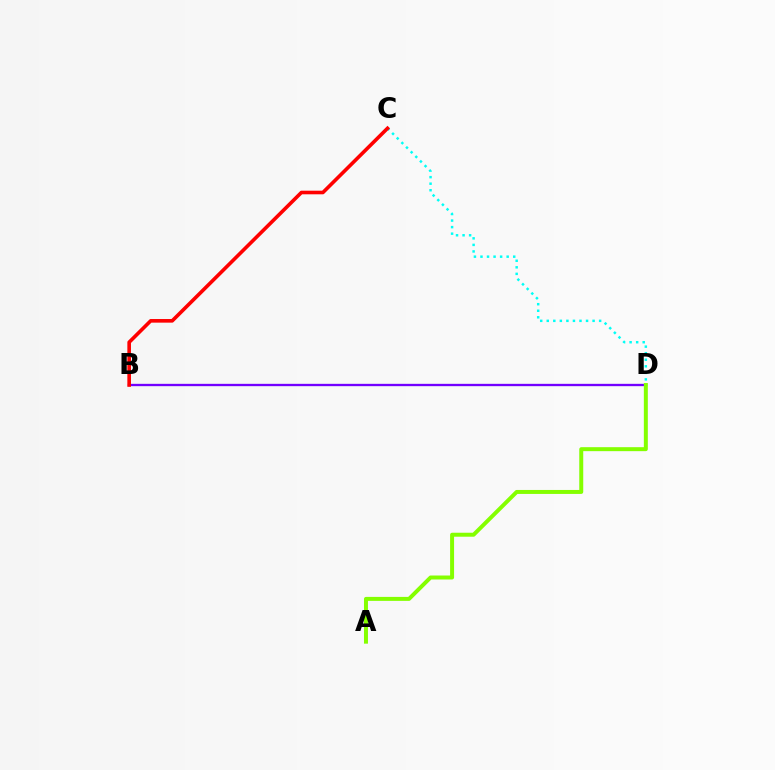{('C', 'D'): [{'color': '#00fff6', 'line_style': 'dotted', 'thickness': 1.78}], ('B', 'D'): [{'color': '#7200ff', 'line_style': 'solid', 'thickness': 1.68}], ('B', 'C'): [{'color': '#ff0000', 'line_style': 'solid', 'thickness': 2.61}], ('A', 'D'): [{'color': '#84ff00', 'line_style': 'solid', 'thickness': 2.86}]}